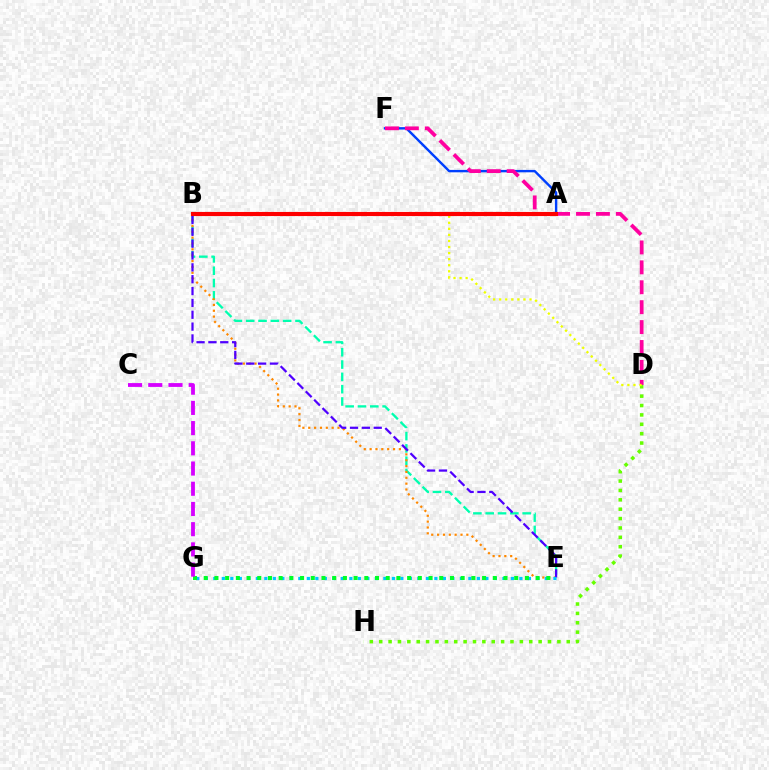{('A', 'F'): [{'color': '#003fff', 'line_style': 'solid', 'thickness': 1.73}], ('B', 'E'): [{'color': '#00ffaf', 'line_style': 'dashed', 'thickness': 1.67}, {'color': '#ff8800', 'line_style': 'dotted', 'thickness': 1.59}, {'color': '#4f00ff', 'line_style': 'dashed', 'thickness': 1.61}], ('D', 'H'): [{'color': '#66ff00', 'line_style': 'dotted', 'thickness': 2.55}], ('D', 'F'): [{'color': '#ff00a0', 'line_style': 'dashed', 'thickness': 2.71}], ('B', 'D'): [{'color': '#eeff00', 'line_style': 'dotted', 'thickness': 1.65}], ('E', 'G'): [{'color': '#00c7ff', 'line_style': 'dotted', 'thickness': 2.31}, {'color': '#00ff27', 'line_style': 'dotted', 'thickness': 2.91}], ('C', 'G'): [{'color': '#d600ff', 'line_style': 'dashed', 'thickness': 2.75}], ('A', 'B'): [{'color': '#ff0000', 'line_style': 'solid', 'thickness': 2.96}]}